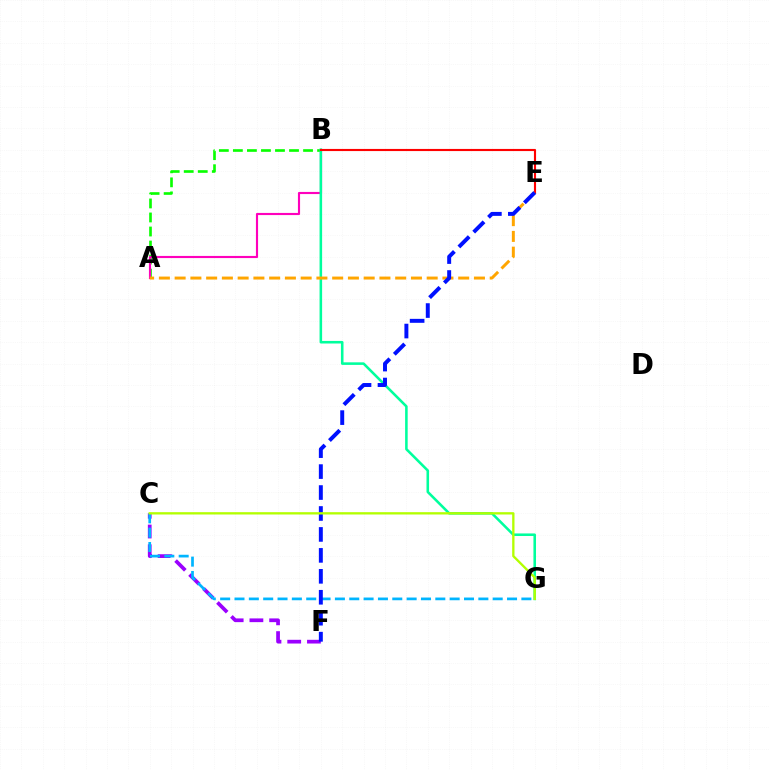{('C', 'F'): [{'color': '#9b00ff', 'line_style': 'dashed', 'thickness': 2.68}], ('A', 'B'): [{'color': '#08ff00', 'line_style': 'dashed', 'thickness': 1.91}, {'color': '#ff00bd', 'line_style': 'solid', 'thickness': 1.54}], ('B', 'G'): [{'color': '#00ff9d', 'line_style': 'solid', 'thickness': 1.85}], ('B', 'E'): [{'color': '#ff0000', 'line_style': 'solid', 'thickness': 1.54}], ('A', 'E'): [{'color': '#ffa500', 'line_style': 'dashed', 'thickness': 2.14}], ('C', 'G'): [{'color': '#00b5ff', 'line_style': 'dashed', 'thickness': 1.95}, {'color': '#b3ff00', 'line_style': 'solid', 'thickness': 1.68}], ('E', 'F'): [{'color': '#0010ff', 'line_style': 'dashed', 'thickness': 2.85}]}